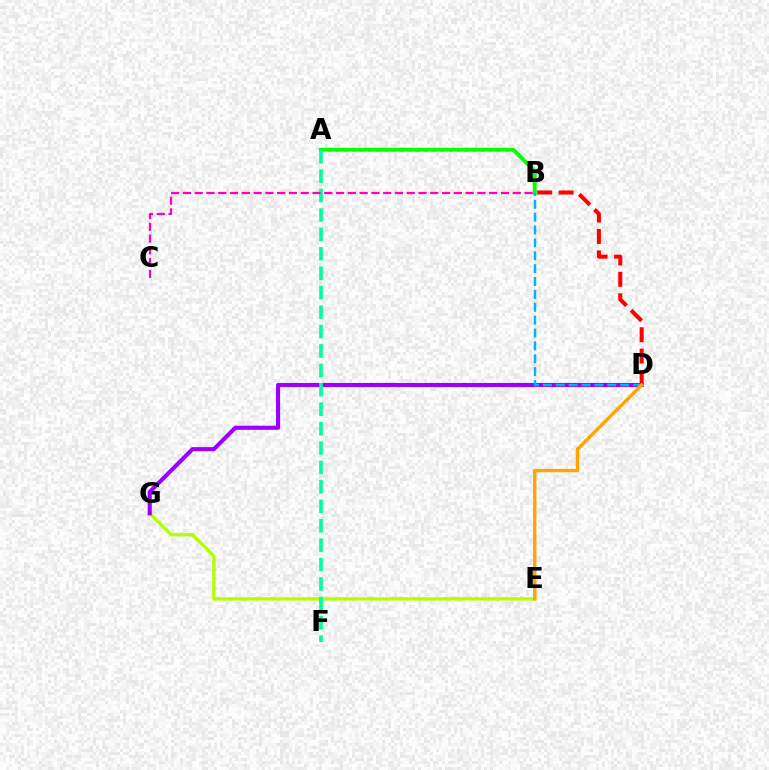{('B', 'D'): [{'color': '#ff0000', 'line_style': 'dashed', 'thickness': 2.91}, {'color': '#00b5ff', 'line_style': 'dashed', 'thickness': 1.75}], ('A', 'B'): [{'color': '#0010ff', 'line_style': 'dotted', 'thickness': 2.19}, {'color': '#08ff00', 'line_style': 'solid', 'thickness': 2.78}], ('E', 'G'): [{'color': '#b3ff00', 'line_style': 'solid', 'thickness': 2.4}], ('D', 'G'): [{'color': '#9b00ff', 'line_style': 'solid', 'thickness': 2.96}], ('D', 'E'): [{'color': '#ffa500', 'line_style': 'solid', 'thickness': 2.43}], ('A', 'F'): [{'color': '#00ff9d', 'line_style': 'dashed', 'thickness': 2.64}], ('B', 'C'): [{'color': '#ff00bd', 'line_style': 'dashed', 'thickness': 1.6}]}